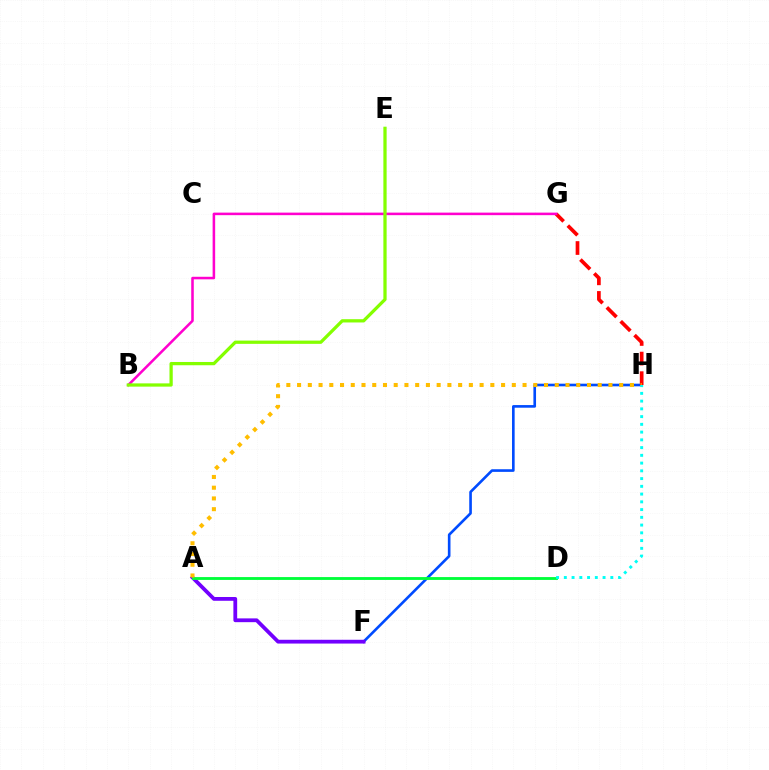{('F', 'H'): [{'color': '#004bff', 'line_style': 'solid', 'thickness': 1.89}], ('A', 'F'): [{'color': '#7200ff', 'line_style': 'solid', 'thickness': 2.72}], ('G', 'H'): [{'color': '#ff0000', 'line_style': 'dashed', 'thickness': 2.66}], ('A', 'D'): [{'color': '#00ff39', 'line_style': 'solid', 'thickness': 2.05}], ('A', 'H'): [{'color': '#ffbd00', 'line_style': 'dotted', 'thickness': 2.92}], ('B', 'G'): [{'color': '#ff00cf', 'line_style': 'solid', 'thickness': 1.83}], ('B', 'E'): [{'color': '#84ff00', 'line_style': 'solid', 'thickness': 2.35}], ('D', 'H'): [{'color': '#00fff6', 'line_style': 'dotted', 'thickness': 2.11}]}